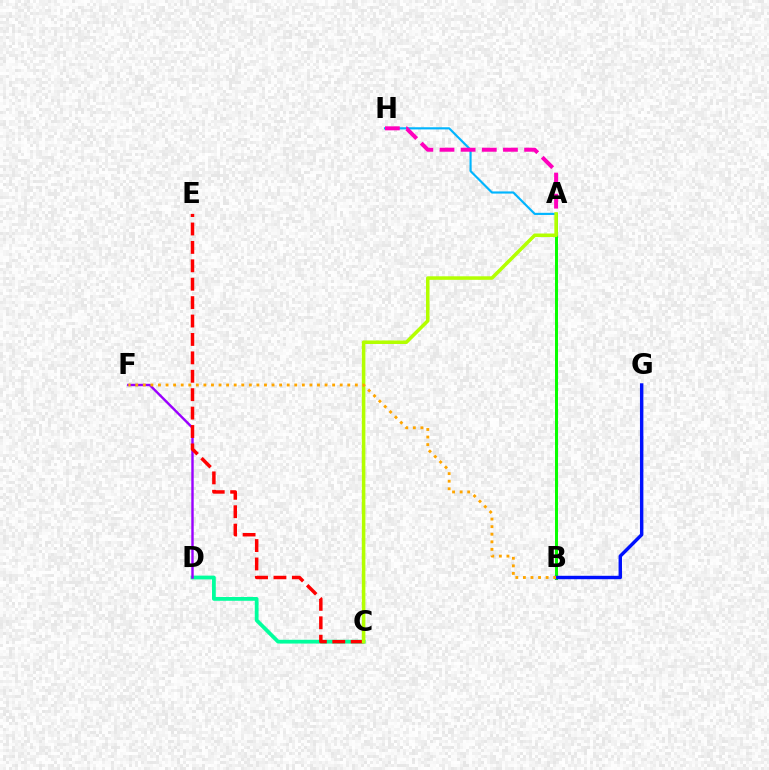{('A', 'H'): [{'color': '#00b5ff', 'line_style': 'solid', 'thickness': 1.55}, {'color': '#ff00bd', 'line_style': 'dashed', 'thickness': 2.87}], ('C', 'D'): [{'color': '#00ff9d', 'line_style': 'solid', 'thickness': 2.72}], ('A', 'B'): [{'color': '#08ff00', 'line_style': 'solid', 'thickness': 2.15}], ('D', 'F'): [{'color': '#9b00ff', 'line_style': 'solid', 'thickness': 1.74}], ('C', 'E'): [{'color': '#ff0000', 'line_style': 'dashed', 'thickness': 2.5}], ('A', 'C'): [{'color': '#b3ff00', 'line_style': 'solid', 'thickness': 2.54}], ('B', 'G'): [{'color': '#0010ff', 'line_style': 'solid', 'thickness': 2.46}], ('B', 'F'): [{'color': '#ffa500', 'line_style': 'dotted', 'thickness': 2.06}]}